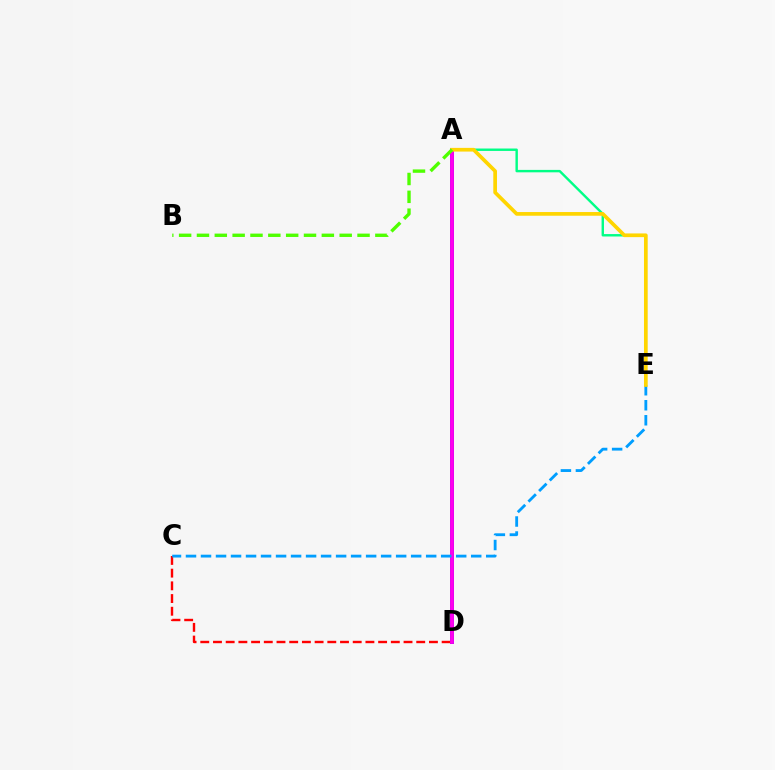{('A', 'D'): [{'color': '#3700ff', 'line_style': 'solid', 'thickness': 2.76}, {'color': '#ff00ed', 'line_style': 'solid', 'thickness': 2.7}], ('C', 'D'): [{'color': '#ff0000', 'line_style': 'dashed', 'thickness': 1.73}], ('A', 'E'): [{'color': '#00ff86', 'line_style': 'solid', 'thickness': 1.74}, {'color': '#ffd500', 'line_style': 'solid', 'thickness': 2.66}], ('C', 'E'): [{'color': '#009eff', 'line_style': 'dashed', 'thickness': 2.04}], ('A', 'B'): [{'color': '#4fff00', 'line_style': 'dashed', 'thickness': 2.42}]}